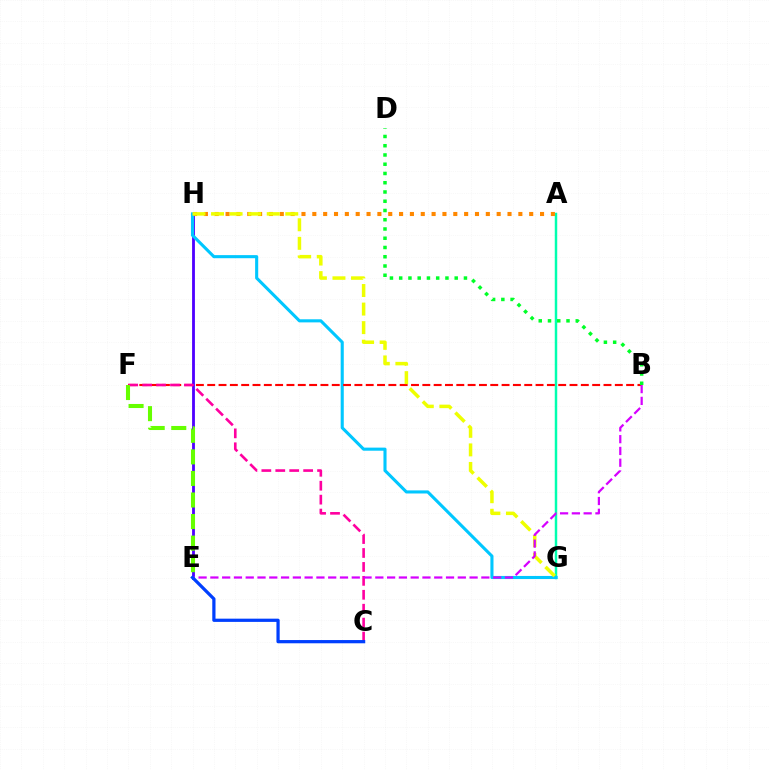{('E', 'H'): [{'color': '#4f00ff', 'line_style': 'solid', 'thickness': 2.03}], ('A', 'G'): [{'color': '#00ffaf', 'line_style': 'solid', 'thickness': 1.78}], ('A', 'H'): [{'color': '#ff8800', 'line_style': 'dotted', 'thickness': 2.95}], ('G', 'H'): [{'color': '#00c7ff', 'line_style': 'solid', 'thickness': 2.23}, {'color': '#eeff00', 'line_style': 'dashed', 'thickness': 2.52}], ('B', 'F'): [{'color': '#ff0000', 'line_style': 'dashed', 'thickness': 1.54}], ('C', 'F'): [{'color': '#ff00a0', 'line_style': 'dashed', 'thickness': 1.89}], ('B', 'E'): [{'color': '#d600ff', 'line_style': 'dashed', 'thickness': 1.6}], ('E', 'F'): [{'color': '#66ff00', 'line_style': 'dashed', 'thickness': 2.93}], ('C', 'E'): [{'color': '#003fff', 'line_style': 'solid', 'thickness': 2.33}], ('B', 'D'): [{'color': '#00ff27', 'line_style': 'dotted', 'thickness': 2.51}]}